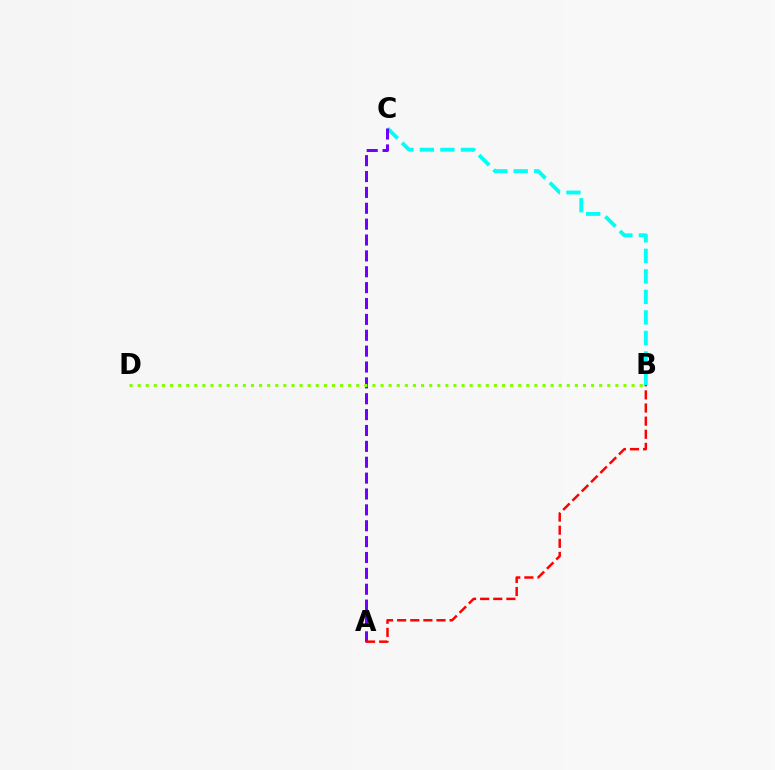{('B', 'C'): [{'color': '#00fff6', 'line_style': 'dashed', 'thickness': 2.79}], ('A', 'C'): [{'color': '#7200ff', 'line_style': 'dashed', 'thickness': 2.16}], ('B', 'D'): [{'color': '#84ff00', 'line_style': 'dotted', 'thickness': 2.2}], ('A', 'B'): [{'color': '#ff0000', 'line_style': 'dashed', 'thickness': 1.78}]}